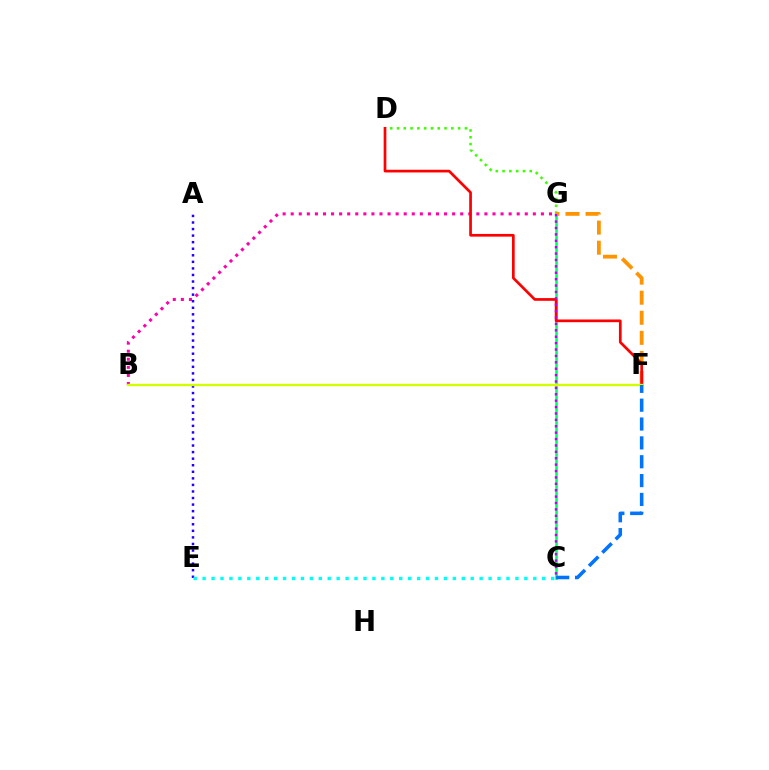{('B', 'G'): [{'color': '#ff00ac', 'line_style': 'dotted', 'thickness': 2.19}], ('D', 'G'): [{'color': '#3dff00', 'line_style': 'dotted', 'thickness': 1.85}], ('C', 'G'): [{'color': '#00ff5c', 'line_style': 'solid', 'thickness': 1.84}, {'color': '#b900ff', 'line_style': 'dotted', 'thickness': 1.74}], ('A', 'E'): [{'color': '#2500ff', 'line_style': 'dotted', 'thickness': 1.78}], ('F', 'G'): [{'color': '#ff9400', 'line_style': 'dashed', 'thickness': 2.73}], ('D', 'F'): [{'color': '#ff0000', 'line_style': 'solid', 'thickness': 1.95}], ('B', 'F'): [{'color': '#d1ff00', 'line_style': 'solid', 'thickness': 1.68}], ('C', 'F'): [{'color': '#0074ff', 'line_style': 'dashed', 'thickness': 2.56}], ('C', 'E'): [{'color': '#00fff6', 'line_style': 'dotted', 'thickness': 2.43}]}